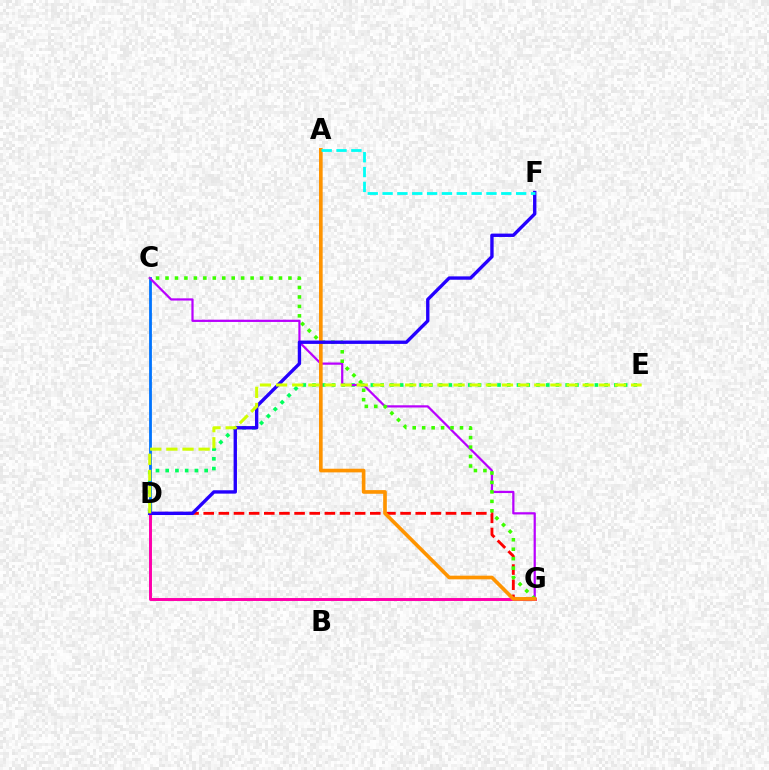{('D', 'E'): [{'color': '#00ff5c', 'line_style': 'dotted', 'thickness': 2.65}, {'color': '#d1ff00', 'line_style': 'dashed', 'thickness': 2.19}], ('D', 'G'): [{'color': '#ff0000', 'line_style': 'dashed', 'thickness': 2.06}, {'color': '#ff00ac', 'line_style': 'solid', 'thickness': 2.13}], ('C', 'D'): [{'color': '#0074ff', 'line_style': 'solid', 'thickness': 2.02}], ('C', 'G'): [{'color': '#b900ff', 'line_style': 'solid', 'thickness': 1.6}, {'color': '#3dff00', 'line_style': 'dotted', 'thickness': 2.57}], ('A', 'G'): [{'color': '#ff9400', 'line_style': 'solid', 'thickness': 2.63}], ('D', 'F'): [{'color': '#2500ff', 'line_style': 'solid', 'thickness': 2.42}], ('A', 'F'): [{'color': '#00fff6', 'line_style': 'dashed', 'thickness': 2.02}]}